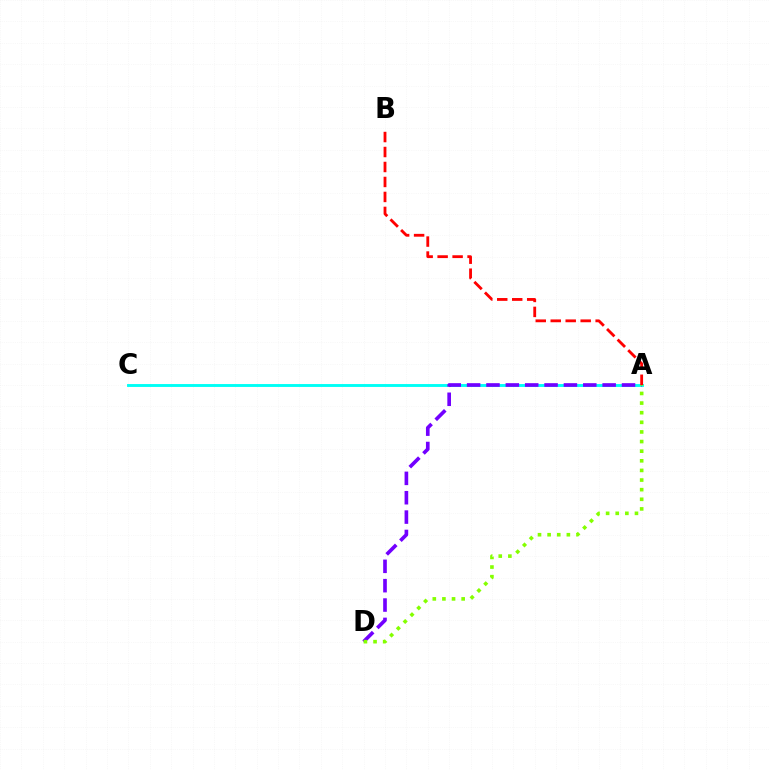{('A', 'C'): [{'color': '#00fff6', 'line_style': 'solid', 'thickness': 2.08}], ('A', 'D'): [{'color': '#7200ff', 'line_style': 'dashed', 'thickness': 2.63}, {'color': '#84ff00', 'line_style': 'dotted', 'thickness': 2.61}], ('A', 'B'): [{'color': '#ff0000', 'line_style': 'dashed', 'thickness': 2.03}]}